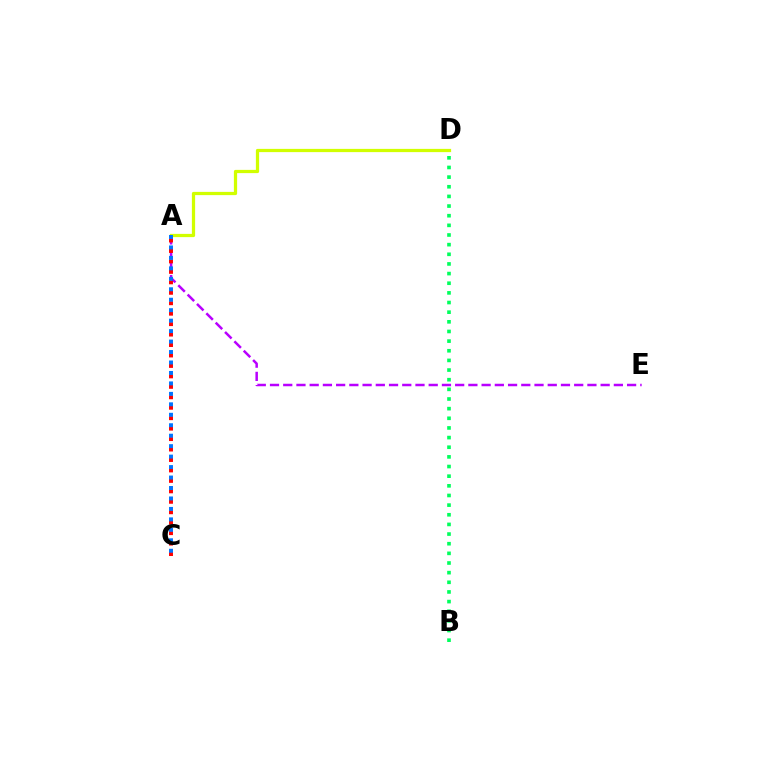{('A', 'E'): [{'color': '#b900ff', 'line_style': 'dashed', 'thickness': 1.8}], ('A', 'C'): [{'color': '#ff0000', 'line_style': 'dotted', 'thickness': 2.84}, {'color': '#0074ff', 'line_style': 'dotted', 'thickness': 2.84}], ('A', 'D'): [{'color': '#d1ff00', 'line_style': 'solid', 'thickness': 2.34}], ('B', 'D'): [{'color': '#00ff5c', 'line_style': 'dotted', 'thickness': 2.62}]}